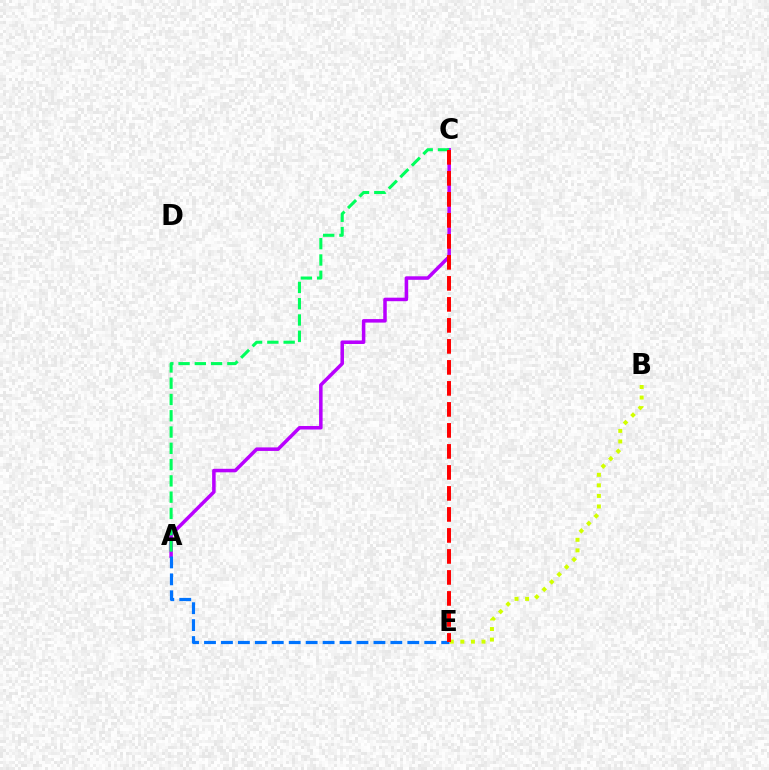{('A', 'C'): [{'color': '#b900ff', 'line_style': 'solid', 'thickness': 2.53}, {'color': '#00ff5c', 'line_style': 'dashed', 'thickness': 2.21}], ('A', 'E'): [{'color': '#0074ff', 'line_style': 'dashed', 'thickness': 2.3}], ('B', 'E'): [{'color': '#d1ff00', 'line_style': 'dotted', 'thickness': 2.87}], ('C', 'E'): [{'color': '#ff0000', 'line_style': 'dashed', 'thickness': 2.85}]}